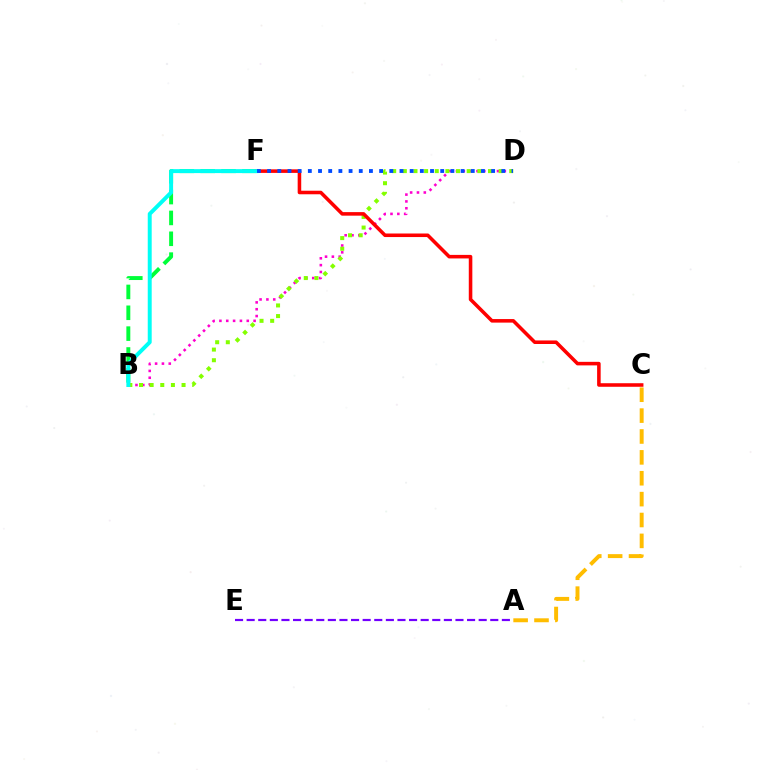{('B', 'D'): [{'color': '#ff00cf', 'line_style': 'dotted', 'thickness': 1.86}, {'color': '#84ff00', 'line_style': 'dotted', 'thickness': 2.89}], ('A', 'C'): [{'color': '#ffbd00', 'line_style': 'dashed', 'thickness': 2.84}], ('B', 'F'): [{'color': '#00ff39', 'line_style': 'dashed', 'thickness': 2.83}, {'color': '#00fff6', 'line_style': 'solid', 'thickness': 2.84}], ('C', 'F'): [{'color': '#ff0000', 'line_style': 'solid', 'thickness': 2.56}], ('A', 'E'): [{'color': '#7200ff', 'line_style': 'dashed', 'thickness': 1.58}], ('D', 'F'): [{'color': '#004bff', 'line_style': 'dotted', 'thickness': 2.77}]}